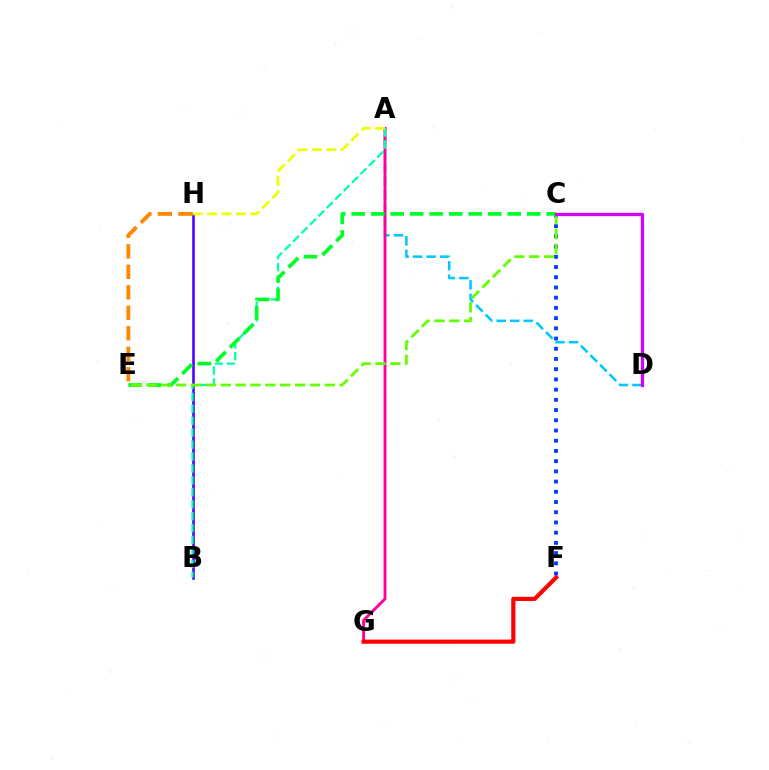{('B', 'H'): [{'color': '#4f00ff', 'line_style': 'solid', 'thickness': 1.87}], ('A', 'D'): [{'color': '#00c7ff', 'line_style': 'dashed', 'thickness': 1.84}], ('A', 'G'): [{'color': '#ff00a0', 'line_style': 'solid', 'thickness': 2.08}], ('C', 'F'): [{'color': '#003fff', 'line_style': 'dotted', 'thickness': 2.78}], ('A', 'B'): [{'color': '#00ffaf', 'line_style': 'dashed', 'thickness': 1.62}], ('C', 'E'): [{'color': '#00ff27', 'line_style': 'dashed', 'thickness': 2.65}, {'color': '#66ff00', 'line_style': 'dashed', 'thickness': 2.02}], ('A', 'H'): [{'color': '#eeff00', 'line_style': 'dashed', 'thickness': 1.96}], ('C', 'D'): [{'color': '#d600ff', 'line_style': 'solid', 'thickness': 2.37}], ('F', 'G'): [{'color': '#ff0000', 'line_style': 'solid', 'thickness': 2.99}], ('E', 'H'): [{'color': '#ff8800', 'line_style': 'dashed', 'thickness': 2.78}]}